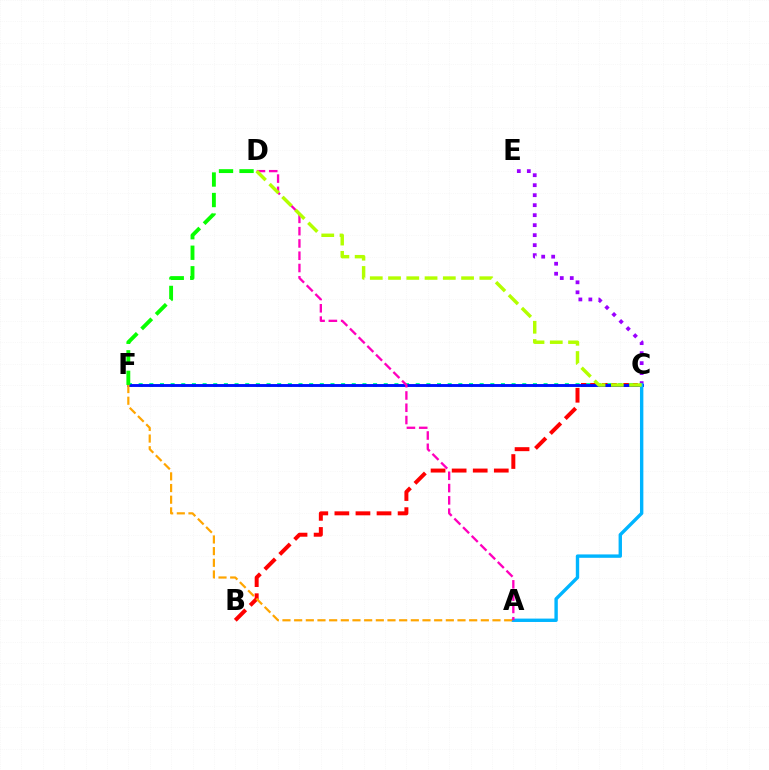{('C', 'E'): [{'color': '#9b00ff', 'line_style': 'dotted', 'thickness': 2.72}], ('B', 'C'): [{'color': '#ff0000', 'line_style': 'dashed', 'thickness': 2.86}], ('C', 'F'): [{'color': '#00ff9d', 'line_style': 'dotted', 'thickness': 2.9}, {'color': '#0010ff', 'line_style': 'solid', 'thickness': 2.08}], ('D', 'F'): [{'color': '#08ff00', 'line_style': 'dashed', 'thickness': 2.79}], ('A', 'C'): [{'color': '#00b5ff', 'line_style': 'solid', 'thickness': 2.44}], ('A', 'F'): [{'color': '#ffa500', 'line_style': 'dashed', 'thickness': 1.59}], ('A', 'D'): [{'color': '#ff00bd', 'line_style': 'dashed', 'thickness': 1.67}], ('C', 'D'): [{'color': '#b3ff00', 'line_style': 'dashed', 'thickness': 2.48}]}